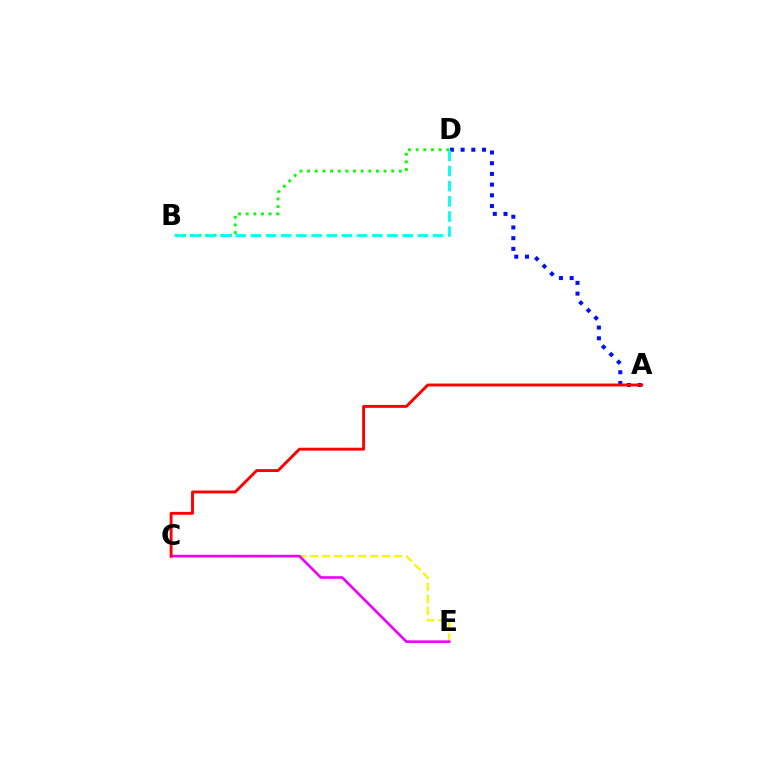{('A', 'D'): [{'color': '#0010ff', 'line_style': 'dotted', 'thickness': 2.91}], ('C', 'E'): [{'color': '#fcf500', 'line_style': 'dashed', 'thickness': 1.63}, {'color': '#ee00ff', 'line_style': 'solid', 'thickness': 1.89}], ('B', 'D'): [{'color': '#08ff00', 'line_style': 'dotted', 'thickness': 2.08}, {'color': '#00fff6', 'line_style': 'dashed', 'thickness': 2.06}], ('A', 'C'): [{'color': '#ff0000', 'line_style': 'solid', 'thickness': 2.09}]}